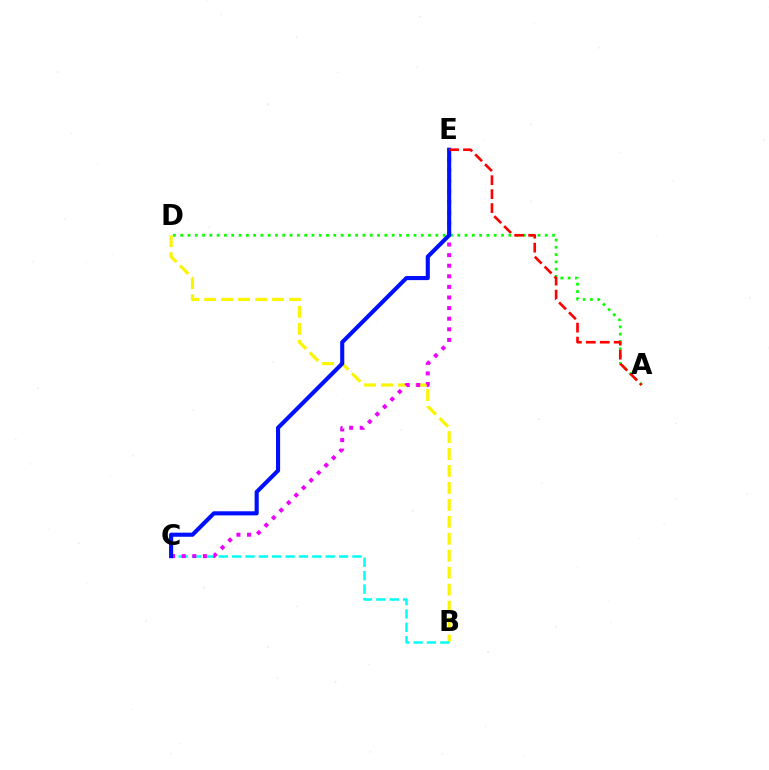{('B', 'D'): [{'color': '#fcf500', 'line_style': 'dashed', 'thickness': 2.3}], ('A', 'D'): [{'color': '#08ff00', 'line_style': 'dotted', 'thickness': 1.98}], ('B', 'C'): [{'color': '#00fff6', 'line_style': 'dashed', 'thickness': 1.82}], ('C', 'E'): [{'color': '#ee00ff', 'line_style': 'dotted', 'thickness': 2.88}, {'color': '#0010ff', 'line_style': 'solid', 'thickness': 2.96}], ('A', 'E'): [{'color': '#ff0000', 'line_style': 'dashed', 'thickness': 1.9}]}